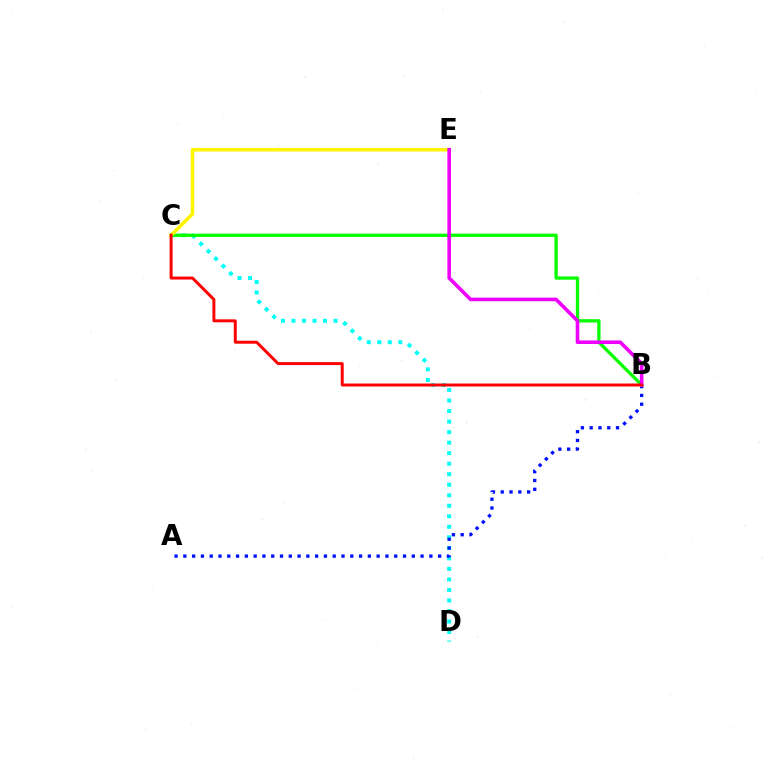{('C', 'D'): [{'color': '#00fff6', 'line_style': 'dotted', 'thickness': 2.86}], ('A', 'B'): [{'color': '#0010ff', 'line_style': 'dotted', 'thickness': 2.39}], ('B', 'C'): [{'color': '#08ff00', 'line_style': 'solid', 'thickness': 2.39}, {'color': '#ff0000', 'line_style': 'solid', 'thickness': 2.13}], ('C', 'E'): [{'color': '#fcf500', 'line_style': 'solid', 'thickness': 2.56}], ('B', 'E'): [{'color': '#ee00ff', 'line_style': 'solid', 'thickness': 2.59}]}